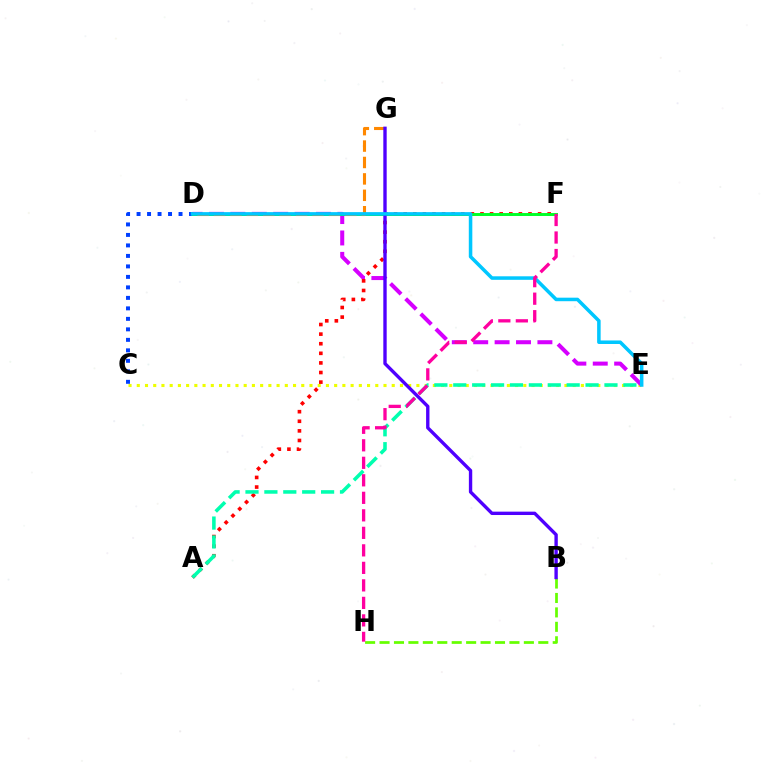{('C', 'E'): [{'color': '#eeff00', 'line_style': 'dotted', 'thickness': 2.23}], ('B', 'H'): [{'color': '#66ff00', 'line_style': 'dashed', 'thickness': 1.96}], ('D', 'E'): [{'color': '#d600ff', 'line_style': 'dashed', 'thickness': 2.91}, {'color': '#00c7ff', 'line_style': 'solid', 'thickness': 2.54}], ('A', 'F'): [{'color': '#ff0000', 'line_style': 'dotted', 'thickness': 2.61}], ('C', 'D'): [{'color': '#003fff', 'line_style': 'dotted', 'thickness': 2.85}], ('A', 'E'): [{'color': '#00ffaf', 'line_style': 'dashed', 'thickness': 2.57}], ('D', 'F'): [{'color': '#00ff27', 'line_style': 'solid', 'thickness': 2.12}], ('D', 'G'): [{'color': '#ff8800', 'line_style': 'dashed', 'thickness': 2.23}], ('B', 'G'): [{'color': '#4f00ff', 'line_style': 'solid', 'thickness': 2.42}], ('F', 'H'): [{'color': '#ff00a0', 'line_style': 'dashed', 'thickness': 2.38}]}